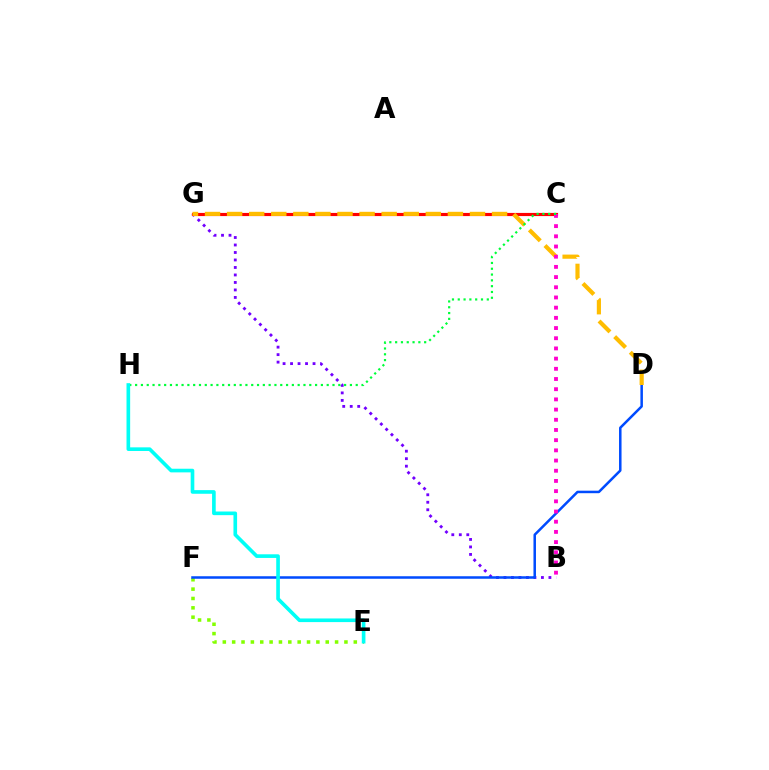{('E', 'F'): [{'color': '#84ff00', 'line_style': 'dotted', 'thickness': 2.54}], ('B', 'G'): [{'color': '#7200ff', 'line_style': 'dotted', 'thickness': 2.04}], ('D', 'F'): [{'color': '#004bff', 'line_style': 'solid', 'thickness': 1.81}], ('C', 'G'): [{'color': '#ff0000', 'line_style': 'solid', 'thickness': 2.27}], ('D', 'G'): [{'color': '#ffbd00', 'line_style': 'dashed', 'thickness': 3.0}], ('B', 'C'): [{'color': '#ff00cf', 'line_style': 'dotted', 'thickness': 2.77}], ('C', 'H'): [{'color': '#00ff39', 'line_style': 'dotted', 'thickness': 1.58}], ('E', 'H'): [{'color': '#00fff6', 'line_style': 'solid', 'thickness': 2.62}]}